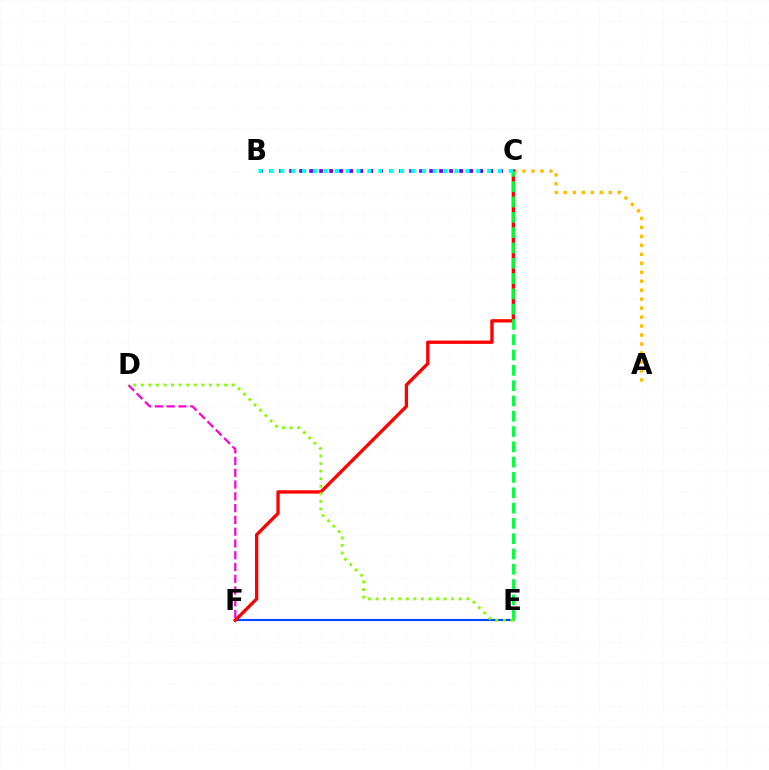{('D', 'F'): [{'color': '#ff00cf', 'line_style': 'dashed', 'thickness': 1.6}], ('A', 'C'): [{'color': '#ffbd00', 'line_style': 'dotted', 'thickness': 2.44}], ('B', 'C'): [{'color': '#7200ff', 'line_style': 'dotted', 'thickness': 2.72}, {'color': '#00fff6', 'line_style': 'dotted', 'thickness': 2.96}], ('E', 'F'): [{'color': '#004bff', 'line_style': 'solid', 'thickness': 1.54}], ('C', 'F'): [{'color': '#ff0000', 'line_style': 'solid', 'thickness': 2.4}], ('C', 'E'): [{'color': '#00ff39', 'line_style': 'dashed', 'thickness': 2.08}], ('D', 'E'): [{'color': '#84ff00', 'line_style': 'dotted', 'thickness': 2.06}]}